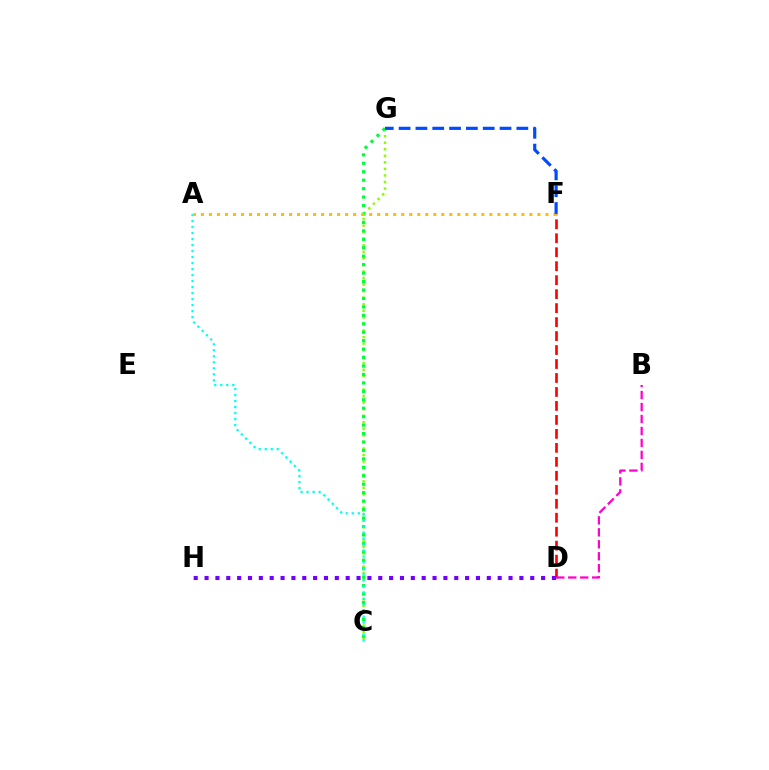{('C', 'G'): [{'color': '#84ff00', 'line_style': 'dotted', 'thickness': 1.78}, {'color': '#00ff39', 'line_style': 'dotted', 'thickness': 2.29}], ('D', 'F'): [{'color': '#ff0000', 'line_style': 'dashed', 'thickness': 1.9}], ('A', 'C'): [{'color': '#00fff6', 'line_style': 'dotted', 'thickness': 1.63}], ('D', 'H'): [{'color': '#7200ff', 'line_style': 'dotted', 'thickness': 2.95}], ('A', 'F'): [{'color': '#ffbd00', 'line_style': 'dotted', 'thickness': 2.18}], ('F', 'G'): [{'color': '#004bff', 'line_style': 'dashed', 'thickness': 2.29}], ('B', 'D'): [{'color': '#ff00cf', 'line_style': 'dashed', 'thickness': 1.63}]}